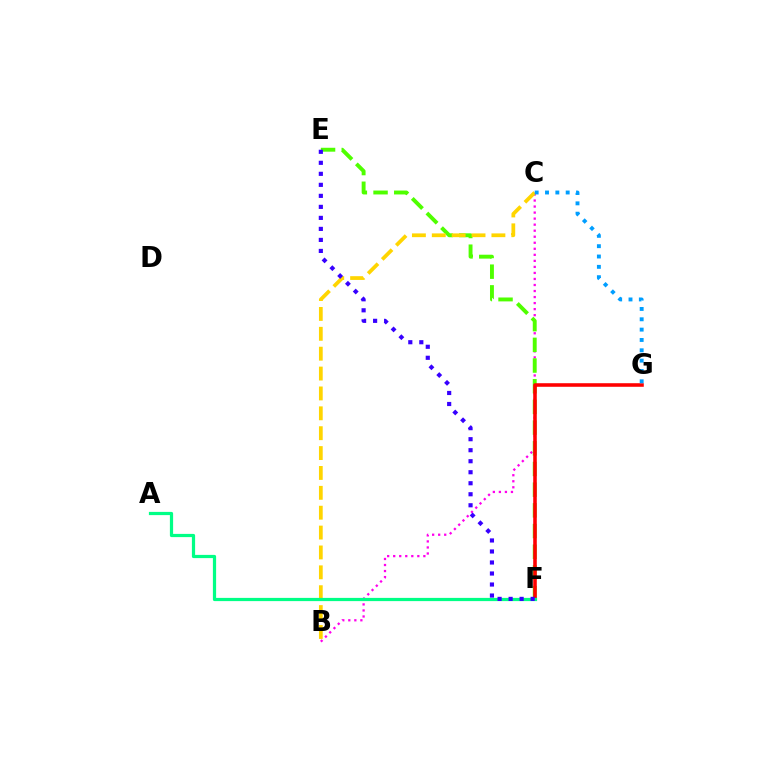{('B', 'C'): [{'color': '#ff00ed', 'line_style': 'dotted', 'thickness': 1.64}, {'color': '#ffd500', 'line_style': 'dashed', 'thickness': 2.7}], ('E', 'F'): [{'color': '#4fff00', 'line_style': 'dashed', 'thickness': 2.81}, {'color': '#3700ff', 'line_style': 'dotted', 'thickness': 2.99}], ('F', 'G'): [{'color': '#ff0000', 'line_style': 'solid', 'thickness': 2.57}], ('C', 'G'): [{'color': '#009eff', 'line_style': 'dotted', 'thickness': 2.81}], ('A', 'F'): [{'color': '#00ff86', 'line_style': 'solid', 'thickness': 2.32}]}